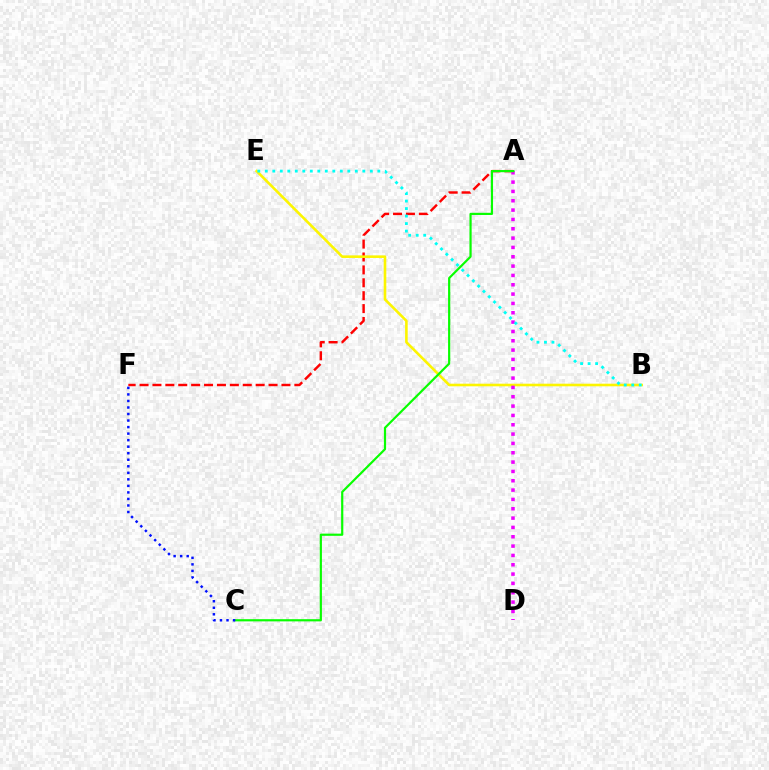{('A', 'F'): [{'color': '#ff0000', 'line_style': 'dashed', 'thickness': 1.75}], ('B', 'E'): [{'color': '#fcf500', 'line_style': 'solid', 'thickness': 1.87}, {'color': '#00fff6', 'line_style': 'dotted', 'thickness': 2.04}], ('A', 'D'): [{'color': '#ee00ff', 'line_style': 'dotted', 'thickness': 2.54}], ('A', 'C'): [{'color': '#08ff00', 'line_style': 'solid', 'thickness': 1.57}], ('C', 'F'): [{'color': '#0010ff', 'line_style': 'dotted', 'thickness': 1.77}]}